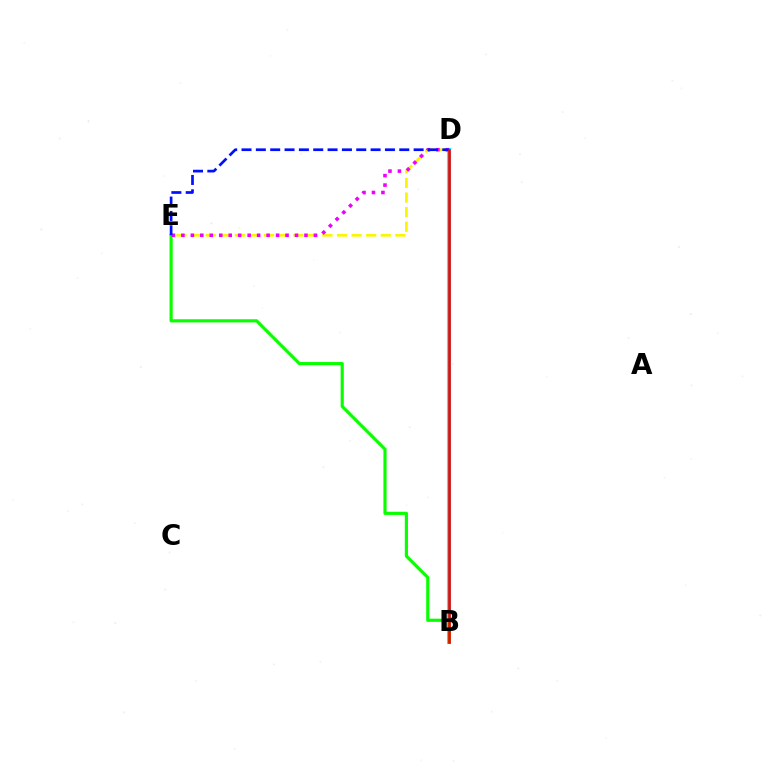{('D', 'E'): [{'color': '#fcf500', 'line_style': 'dashed', 'thickness': 1.98}, {'color': '#ee00ff', 'line_style': 'dotted', 'thickness': 2.57}, {'color': '#0010ff', 'line_style': 'dashed', 'thickness': 1.95}], ('B', 'D'): [{'color': '#00fff6', 'line_style': 'solid', 'thickness': 2.92}, {'color': '#ff0000', 'line_style': 'solid', 'thickness': 1.89}], ('B', 'E'): [{'color': '#08ff00', 'line_style': 'solid', 'thickness': 2.28}]}